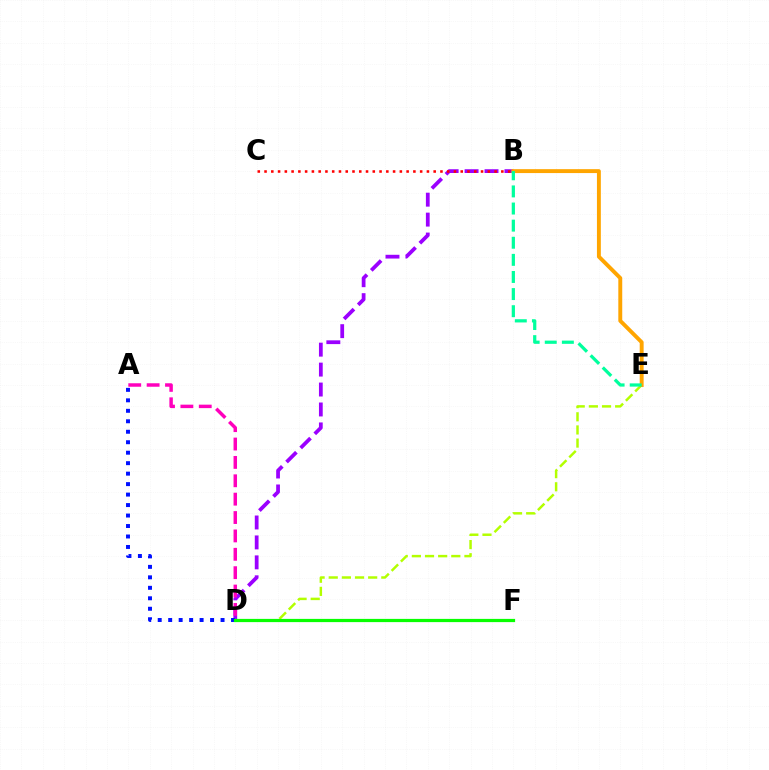{('B', 'D'): [{'color': '#9b00ff', 'line_style': 'dashed', 'thickness': 2.71}], ('D', 'F'): [{'color': '#00b5ff', 'line_style': 'dashed', 'thickness': 1.98}, {'color': '#08ff00', 'line_style': 'solid', 'thickness': 2.32}], ('D', 'E'): [{'color': '#b3ff00', 'line_style': 'dashed', 'thickness': 1.79}], ('A', 'D'): [{'color': '#0010ff', 'line_style': 'dotted', 'thickness': 2.85}, {'color': '#ff00bd', 'line_style': 'dashed', 'thickness': 2.5}], ('B', 'C'): [{'color': '#ff0000', 'line_style': 'dotted', 'thickness': 1.84}], ('B', 'E'): [{'color': '#ffa500', 'line_style': 'solid', 'thickness': 2.82}, {'color': '#00ff9d', 'line_style': 'dashed', 'thickness': 2.32}]}